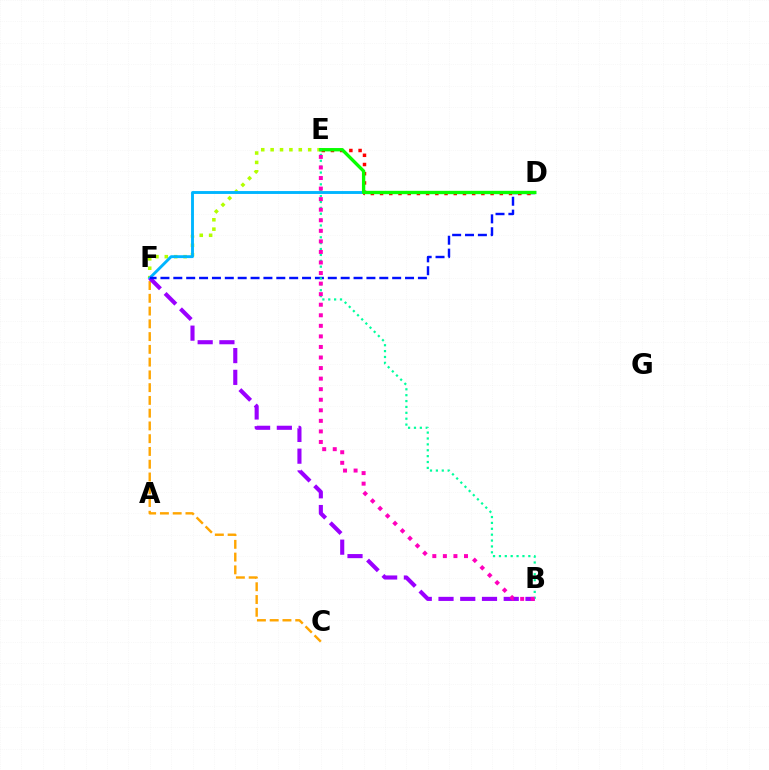{('E', 'F'): [{'color': '#b3ff00', 'line_style': 'dotted', 'thickness': 2.55}], ('C', 'F'): [{'color': '#ffa500', 'line_style': 'dashed', 'thickness': 1.73}], ('D', 'F'): [{'color': '#00b5ff', 'line_style': 'solid', 'thickness': 2.08}, {'color': '#0010ff', 'line_style': 'dashed', 'thickness': 1.75}], ('B', 'F'): [{'color': '#9b00ff', 'line_style': 'dashed', 'thickness': 2.95}], ('D', 'E'): [{'color': '#ff0000', 'line_style': 'dotted', 'thickness': 2.5}, {'color': '#08ff00', 'line_style': 'solid', 'thickness': 2.41}], ('B', 'E'): [{'color': '#00ff9d', 'line_style': 'dotted', 'thickness': 1.6}, {'color': '#ff00bd', 'line_style': 'dotted', 'thickness': 2.87}]}